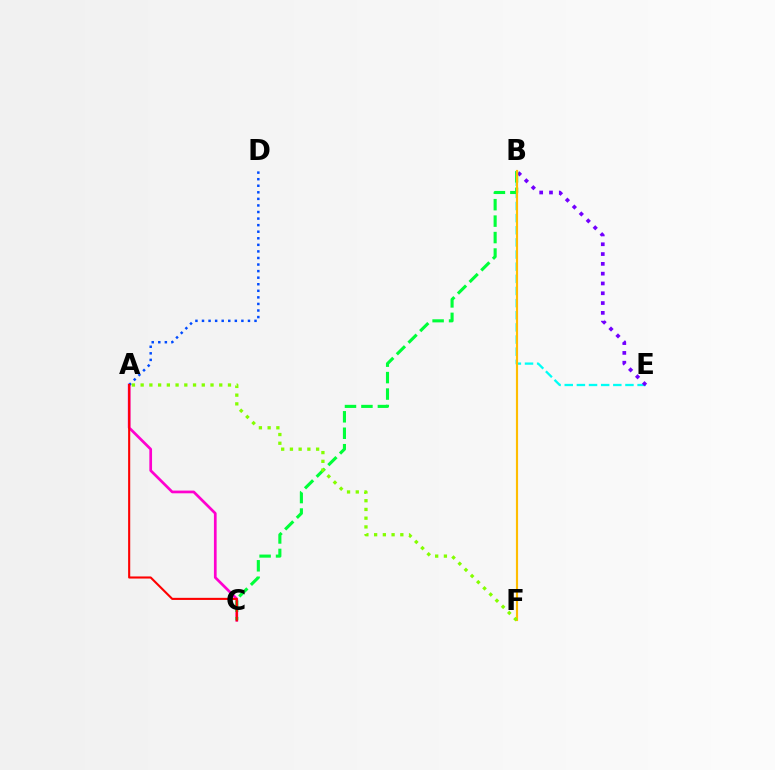{('B', 'E'): [{'color': '#00fff6', 'line_style': 'dashed', 'thickness': 1.65}, {'color': '#7200ff', 'line_style': 'dotted', 'thickness': 2.66}], ('A', 'C'): [{'color': '#ff00cf', 'line_style': 'solid', 'thickness': 1.95}, {'color': '#ff0000', 'line_style': 'solid', 'thickness': 1.51}], ('B', 'C'): [{'color': '#00ff39', 'line_style': 'dashed', 'thickness': 2.23}], ('A', 'D'): [{'color': '#004bff', 'line_style': 'dotted', 'thickness': 1.78}], ('B', 'F'): [{'color': '#ffbd00', 'line_style': 'solid', 'thickness': 1.55}], ('A', 'F'): [{'color': '#84ff00', 'line_style': 'dotted', 'thickness': 2.37}]}